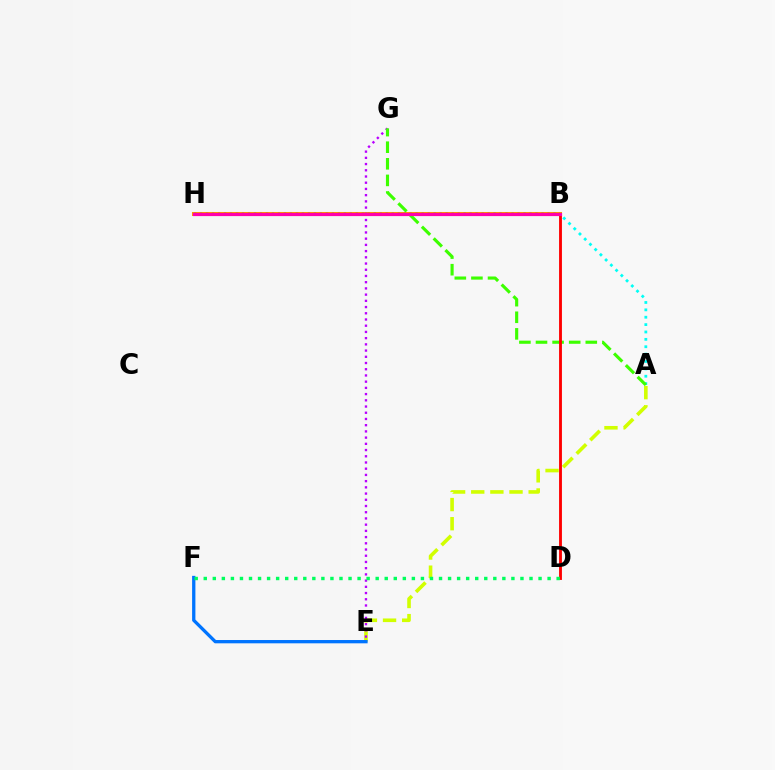{('A', 'E'): [{'color': '#d1ff00', 'line_style': 'dashed', 'thickness': 2.6}], ('A', 'B'): [{'color': '#00fff6', 'line_style': 'dotted', 'thickness': 2.0}], ('B', 'H'): [{'color': '#ff9400', 'line_style': 'solid', 'thickness': 2.91}, {'color': '#2500ff', 'line_style': 'dotted', 'thickness': 1.63}, {'color': '#ff00ac', 'line_style': 'solid', 'thickness': 2.28}], ('E', 'G'): [{'color': '#b900ff', 'line_style': 'dotted', 'thickness': 1.69}], ('E', 'F'): [{'color': '#0074ff', 'line_style': 'solid', 'thickness': 2.37}], ('A', 'G'): [{'color': '#3dff00', 'line_style': 'dashed', 'thickness': 2.25}], ('B', 'D'): [{'color': '#ff0000', 'line_style': 'solid', 'thickness': 2.06}], ('D', 'F'): [{'color': '#00ff5c', 'line_style': 'dotted', 'thickness': 2.46}]}